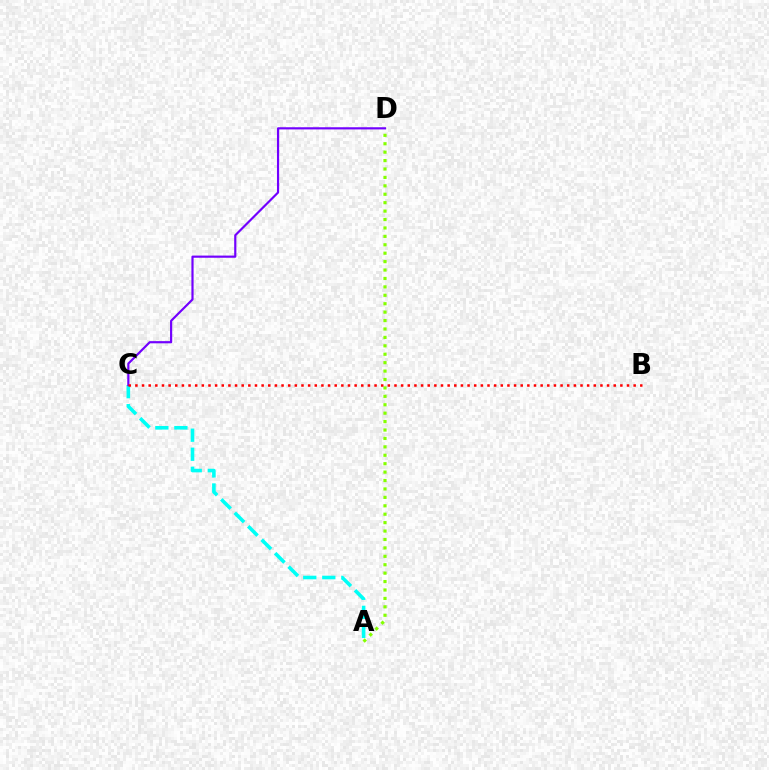{('A', 'C'): [{'color': '#00fff6', 'line_style': 'dashed', 'thickness': 2.59}], ('A', 'D'): [{'color': '#84ff00', 'line_style': 'dotted', 'thickness': 2.29}], ('C', 'D'): [{'color': '#7200ff', 'line_style': 'solid', 'thickness': 1.57}], ('B', 'C'): [{'color': '#ff0000', 'line_style': 'dotted', 'thickness': 1.81}]}